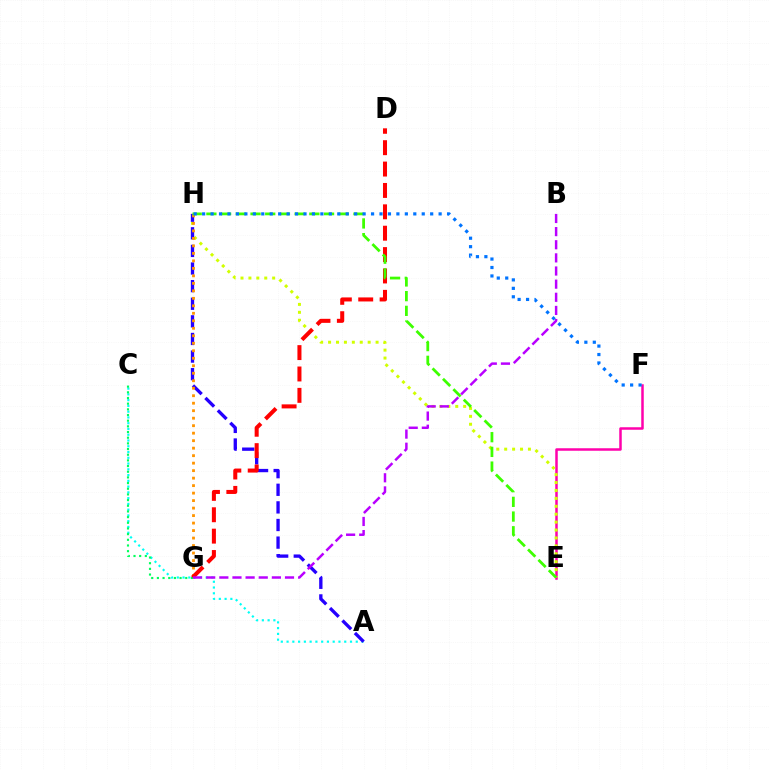{('E', 'F'): [{'color': '#ff00ac', 'line_style': 'solid', 'thickness': 1.8}], ('A', 'C'): [{'color': '#00fff6', 'line_style': 'dotted', 'thickness': 1.57}], ('E', 'H'): [{'color': '#d1ff00', 'line_style': 'dotted', 'thickness': 2.15}, {'color': '#3dff00', 'line_style': 'dashed', 'thickness': 2.0}], ('A', 'H'): [{'color': '#2500ff', 'line_style': 'dashed', 'thickness': 2.39}], ('C', 'G'): [{'color': '#00ff5c', 'line_style': 'dotted', 'thickness': 1.54}], ('G', 'H'): [{'color': '#ff9400', 'line_style': 'dotted', 'thickness': 2.04}], ('D', 'G'): [{'color': '#ff0000', 'line_style': 'dashed', 'thickness': 2.9}], ('B', 'G'): [{'color': '#b900ff', 'line_style': 'dashed', 'thickness': 1.78}], ('F', 'H'): [{'color': '#0074ff', 'line_style': 'dotted', 'thickness': 2.29}]}